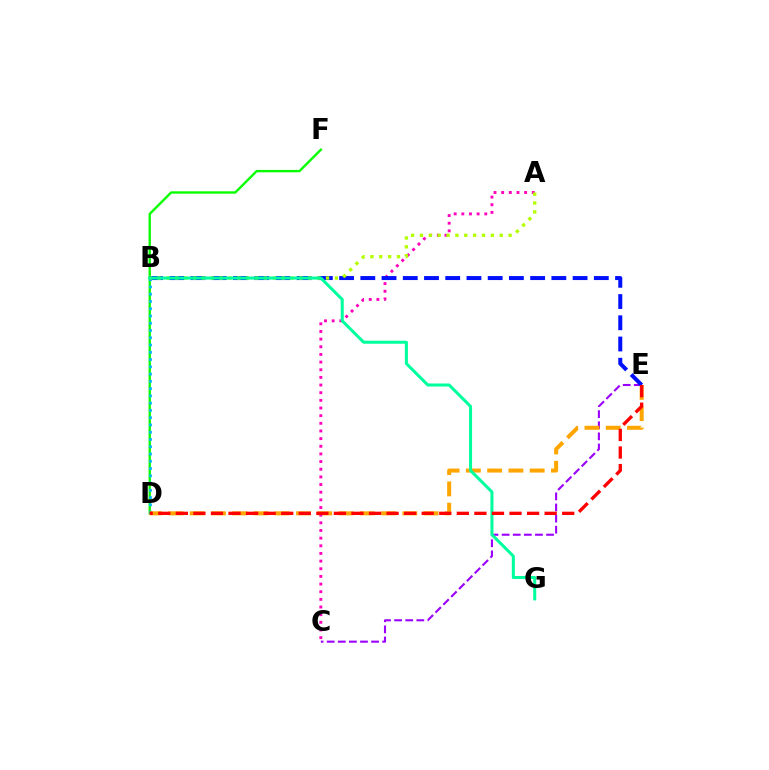{('D', 'F'): [{'color': '#08ff00', 'line_style': 'solid', 'thickness': 1.7}], ('C', 'E'): [{'color': '#9b00ff', 'line_style': 'dashed', 'thickness': 1.51}], ('B', 'D'): [{'color': '#00b5ff', 'line_style': 'dotted', 'thickness': 1.97}], ('D', 'E'): [{'color': '#ffa500', 'line_style': 'dashed', 'thickness': 2.89}, {'color': '#ff0000', 'line_style': 'dashed', 'thickness': 2.39}], ('A', 'C'): [{'color': '#ff00bd', 'line_style': 'dotted', 'thickness': 2.08}], ('B', 'E'): [{'color': '#0010ff', 'line_style': 'dashed', 'thickness': 2.88}], ('A', 'B'): [{'color': '#b3ff00', 'line_style': 'dotted', 'thickness': 2.41}], ('B', 'G'): [{'color': '#00ff9d', 'line_style': 'solid', 'thickness': 2.18}]}